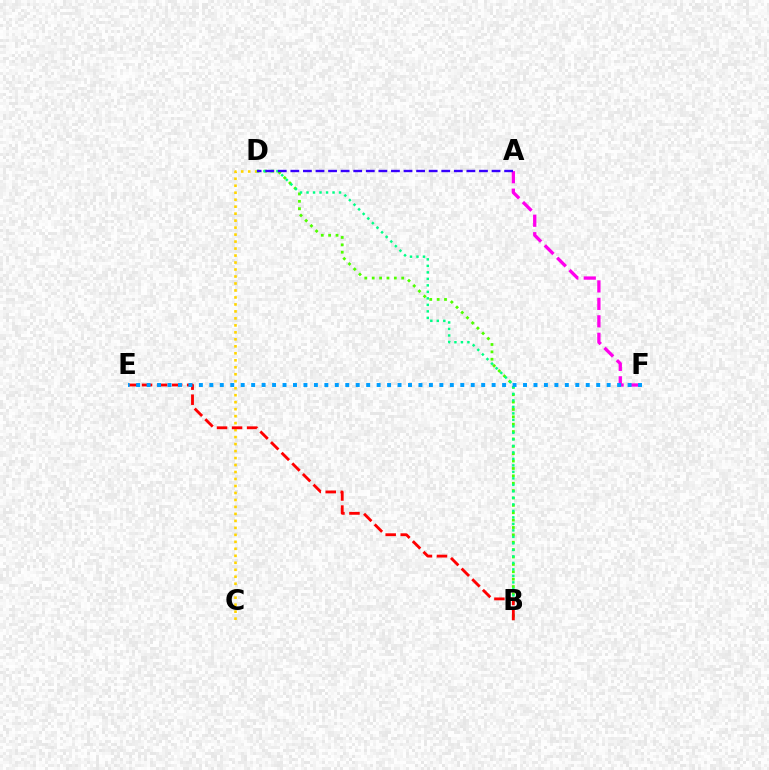{('B', 'D'): [{'color': '#4fff00', 'line_style': 'dotted', 'thickness': 2.01}, {'color': '#00ff86', 'line_style': 'dotted', 'thickness': 1.77}], ('C', 'D'): [{'color': '#ffd500', 'line_style': 'dotted', 'thickness': 1.9}], ('A', 'F'): [{'color': '#ff00ed', 'line_style': 'dashed', 'thickness': 2.37}], ('B', 'E'): [{'color': '#ff0000', 'line_style': 'dashed', 'thickness': 2.04}], ('E', 'F'): [{'color': '#009eff', 'line_style': 'dotted', 'thickness': 2.84}], ('A', 'D'): [{'color': '#3700ff', 'line_style': 'dashed', 'thickness': 1.71}]}